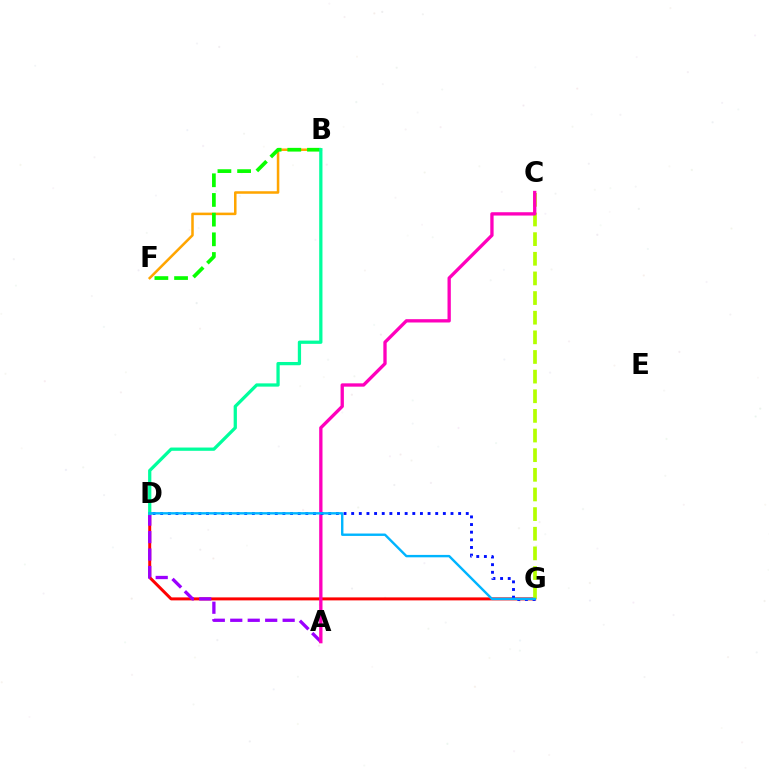{('D', 'G'): [{'color': '#ff0000', 'line_style': 'solid', 'thickness': 2.15}, {'color': '#0010ff', 'line_style': 'dotted', 'thickness': 2.08}, {'color': '#00b5ff', 'line_style': 'solid', 'thickness': 1.73}], ('B', 'F'): [{'color': '#ffa500', 'line_style': 'solid', 'thickness': 1.82}, {'color': '#08ff00', 'line_style': 'dashed', 'thickness': 2.67}], ('C', 'G'): [{'color': '#b3ff00', 'line_style': 'dashed', 'thickness': 2.67}], ('A', 'D'): [{'color': '#9b00ff', 'line_style': 'dashed', 'thickness': 2.37}], ('A', 'C'): [{'color': '#ff00bd', 'line_style': 'solid', 'thickness': 2.39}], ('B', 'D'): [{'color': '#00ff9d', 'line_style': 'solid', 'thickness': 2.35}]}